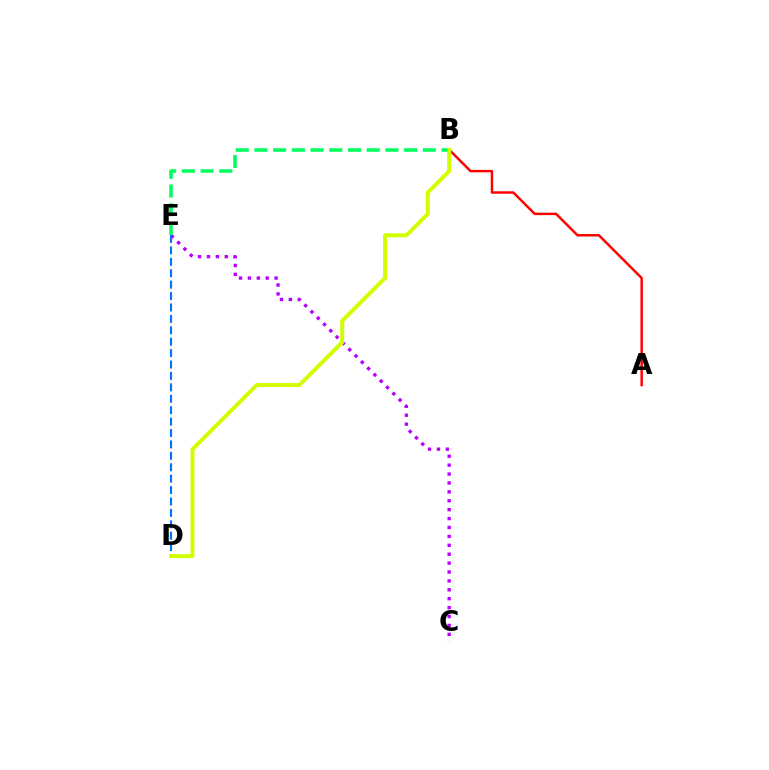{('C', 'E'): [{'color': '#b900ff', 'line_style': 'dotted', 'thickness': 2.42}], ('B', 'E'): [{'color': '#00ff5c', 'line_style': 'dashed', 'thickness': 2.54}], ('D', 'E'): [{'color': '#0074ff', 'line_style': 'dashed', 'thickness': 1.55}], ('A', 'B'): [{'color': '#ff0000', 'line_style': 'solid', 'thickness': 1.77}], ('B', 'D'): [{'color': '#d1ff00', 'line_style': 'solid', 'thickness': 2.86}]}